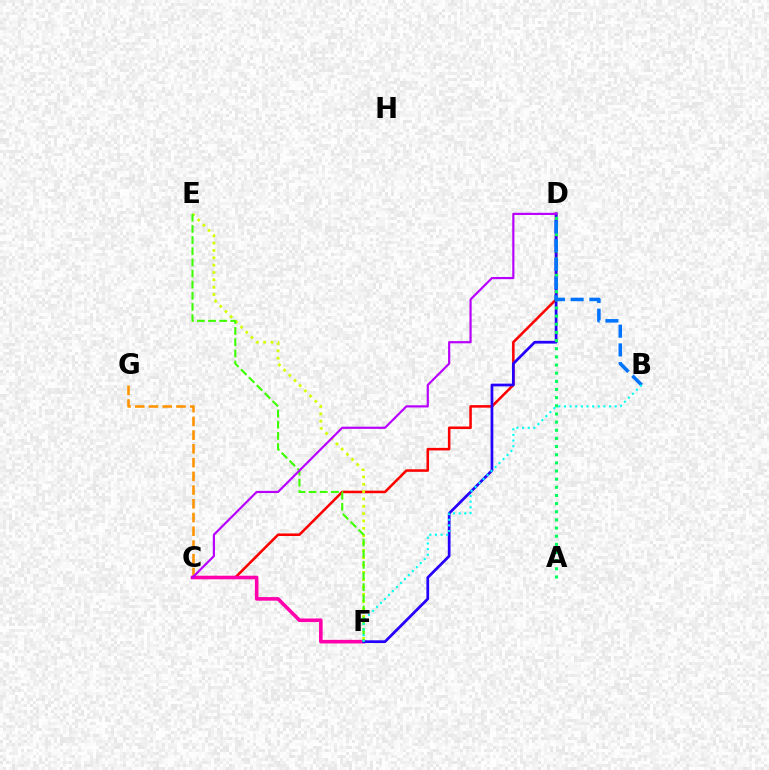{('C', 'G'): [{'color': '#ff9400', 'line_style': 'dashed', 'thickness': 1.87}], ('C', 'D'): [{'color': '#ff0000', 'line_style': 'solid', 'thickness': 1.84}, {'color': '#b900ff', 'line_style': 'solid', 'thickness': 1.57}], ('C', 'F'): [{'color': '#ff00ac', 'line_style': 'solid', 'thickness': 2.58}], ('E', 'F'): [{'color': '#d1ff00', 'line_style': 'dotted', 'thickness': 1.99}, {'color': '#3dff00', 'line_style': 'dashed', 'thickness': 1.51}], ('D', 'F'): [{'color': '#2500ff', 'line_style': 'solid', 'thickness': 1.97}], ('A', 'D'): [{'color': '#00ff5c', 'line_style': 'dotted', 'thickness': 2.21}], ('B', 'D'): [{'color': '#0074ff', 'line_style': 'dashed', 'thickness': 2.54}], ('B', 'F'): [{'color': '#00fff6', 'line_style': 'dotted', 'thickness': 1.53}]}